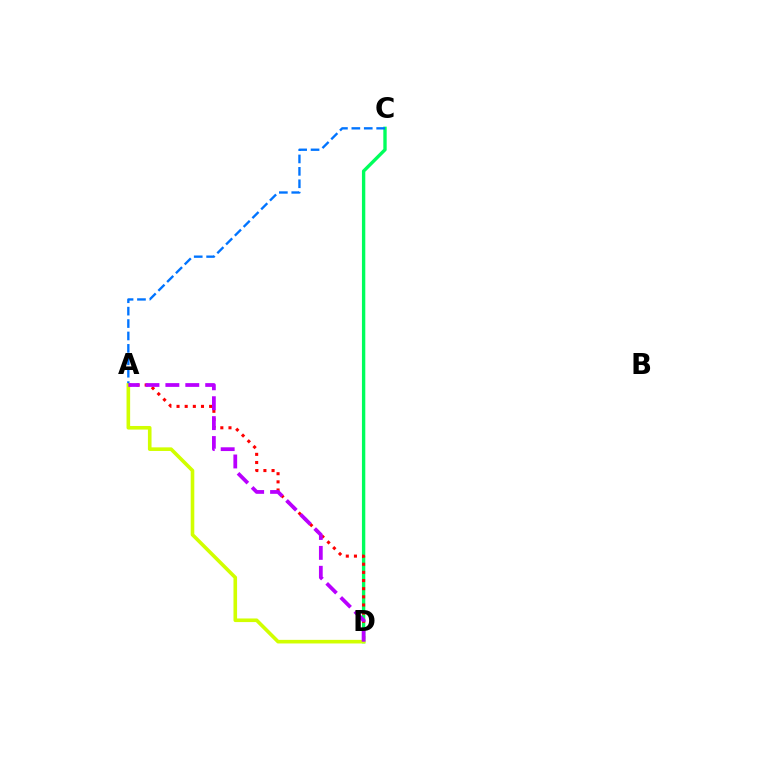{('C', 'D'): [{'color': '#00ff5c', 'line_style': 'solid', 'thickness': 2.42}], ('A', 'D'): [{'color': '#ff0000', 'line_style': 'dotted', 'thickness': 2.21}, {'color': '#d1ff00', 'line_style': 'solid', 'thickness': 2.6}, {'color': '#b900ff', 'line_style': 'dashed', 'thickness': 2.7}], ('A', 'C'): [{'color': '#0074ff', 'line_style': 'dashed', 'thickness': 1.69}]}